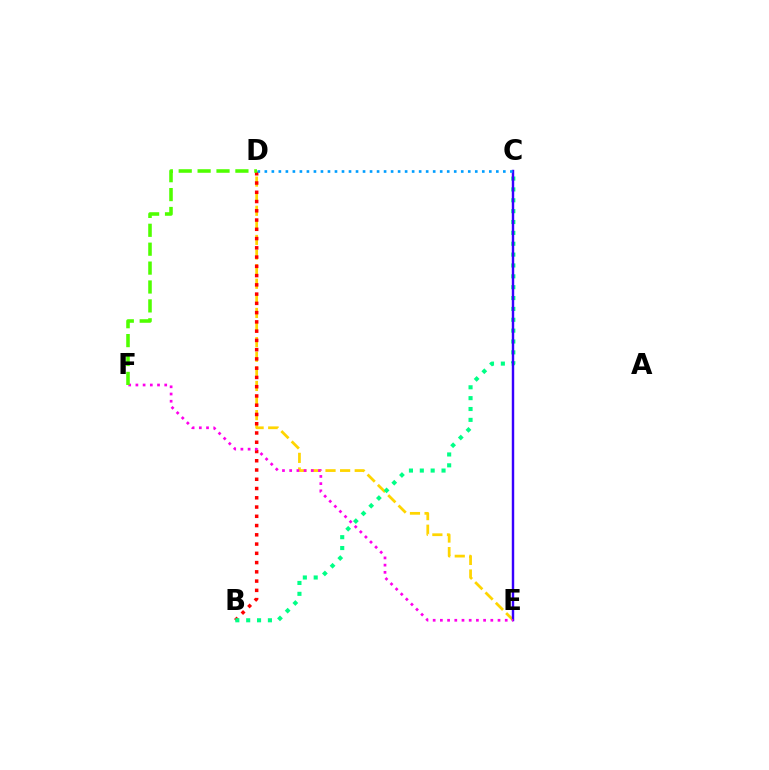{('D', 'E'): [{'color': '#ffd500', 'line_style': 'dashed', 'thickness': 1.98}], ('B', 'D'): [{'color': '#ff0000', 'line_style': 'dotted', 'thickness': 2.52}], ('B', 'C'): [{'color': '#00ff86', 'line_style': 'dotted', 'thickness': 2.95}], ('C', 'E'): [{'color': '#3700ff', 'line_style': 'solid', 'thickness': 1.75}], ('E', 'F'): [{'color': '#ff00ed', 'line_style': 'dotted', 'thickness': 1.96}], ('C', 'D'): [{'color': '#009eff', 'line_style': 'dotted', 'thickness': 1.91}], ('D', 'F'): [{'color': '#4fff00', 'line_style': 'dashed', 'thickness': 2.57}]}